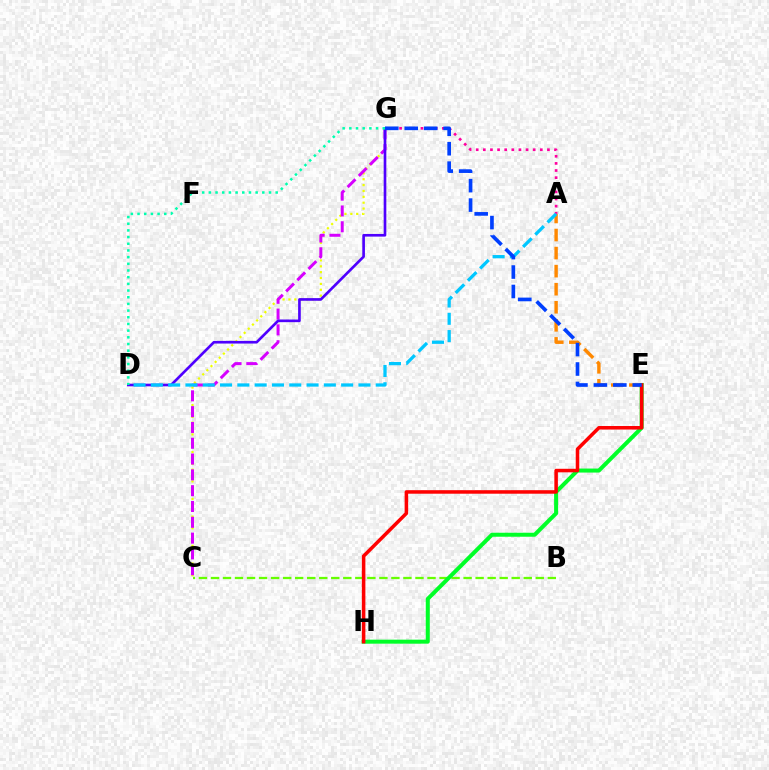{('A', 'E'): [{'color': '#ff8800', 'line_style': 'dashed', 'thickness': 2.45}], ('A', 'G'): [{'color': '#ff00a0', 'line_style': 'dotted', 'thickness': 1.94}], ('B', 'C'): [{'color': '#66ff00', 'line_style': 'dashed', 'thickness': 1.63}], ('E', 'H'): [{'color': '#00ff27', 'line_style': 'solid', 'thickness': 2.89}, {'color': '#ff0000', 'line_style': 'solid', 'thickness': 2.54}], ('C', 'G'): [{'color': '#eeff00', 'line_style': 'dotted', 'thickness': 1.59}, {'color': '#d600ff', 'line_style': 'dashed', 'thickness': 2.15}], ('D', 'G'): [{'color': '#4f00ff', 'line_style': 'solid', 'thickness': 1.91}, {'color': '#00ffaf', 'line_style': 'dotted', 'thickness': 1.82}], ('A', 'D'): [{'color': '#00c7ff', 'line_style': 'dashed', 'thickness': 2.35}], ('E', 'G'): [{'color': '#003fff', 'line_style': 'dashed', 'thickness': 2.64}]}